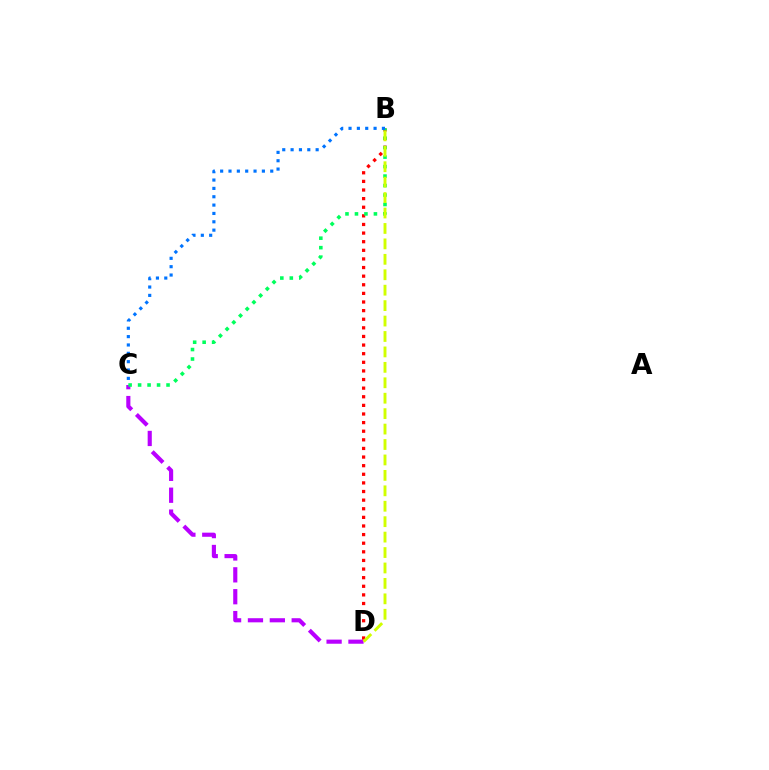{('C', 'D'): [{'color': '#b900ff', 'line_style': 'dashed', 'thickness': 2.97}], ('B', 'D'): [{'color': '#ff0000', 'line_style': 'dotted', 'thickness': 2.34}, {'color': '#d1ff00', 'line_style': 'dashed', 'thickness': 2.1}], ('B', 'C'): [{'color': '#00ff5c', 'line_style': 'dotted', 'thickness': 2.58}, {'color': '#0074ff', 'line_style': 'dotted', 'thickness': 2.27}]}